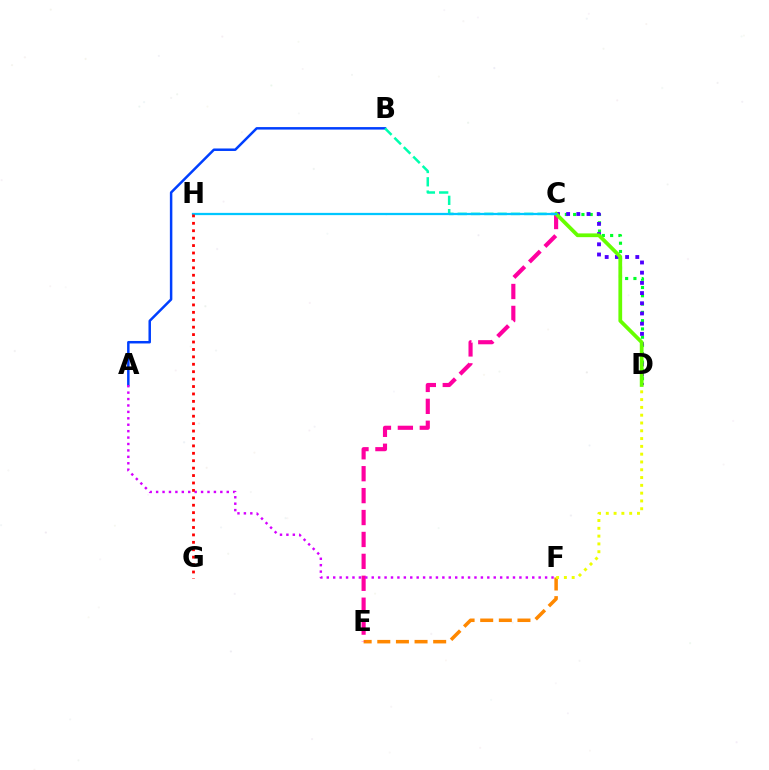{('A', 'B'): [{'color': '#003fff', 'line_style': 'solid', 'thickness': 1.79}], ('C', 'D'): [{'color': '#00ff27', 'line_style': 'dotted', 'thickness': 2.25}, {'color': '#4f00ff', 'line_style': 'dotted', 'thickness': 2.77}, {'color': '#66ff00', 'line_style': 'solid', 'thickness': 2.7}], ('E', 'F'): [{'color': '#ff8800', 'line_style': 'dashed', 'thickness': 2.53}], ('C', 'E'): [{'color': '#ff00a0', 'line_style': 'dashed', 'thickness': 2.98}], ('D', 'F'): [{'color': '#eeff00', 'line_style': 'dotted', 'thickness': 2.12}], ('A', 'F'): [{'color': '#d600ff', 'line_style': 'dotted', 'thickness': 1.74}], ('B', 'C'): [{'color': '#00ffaf', 'line_style': 'dashed', 'thickness': 1.81}], ('C', 'H'): [{'color': '#00c7ff', 'line_style': 'solid', 'thickness': 1.62}], ('G', 'H'): [{'color': '#ff0000', 'line_style': 'dotted', 'thickness': 2.02}]}